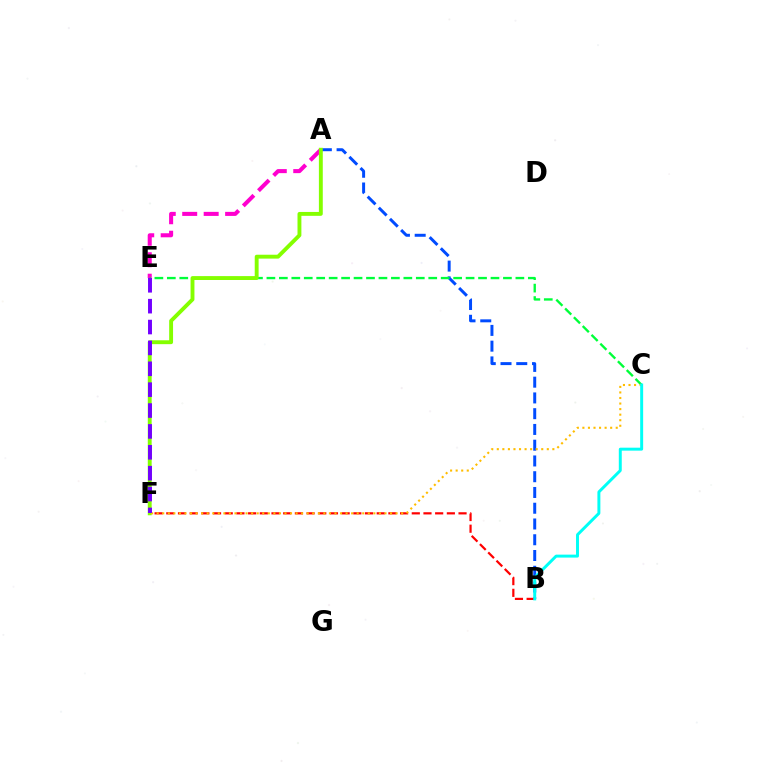{('A', 'E'): [{'color': '#ff00cf', 'line_style': 'dashed', 'thickness': 2.92}], ('A', 'B'): [{'color': '#004bff', 'line_style': 'dashed', 'thickness': 2.14}], ('C', 'E'): [{'color': '#00ff39', 'line_style': 'dashed', 'thickness': 1.69}], ('B', 'F'): [{'color': '#ff0000', 'line_style': 'dashed', 'thickness': 1.59}], ('A', 'F'): [{'color': '#84ff00', 'line_style': 'solid', 'thickness': 2.8}], ('C', 'F'): [{'color': '#ffbd00', 'line_style': 'dotted', 'thickness': 1.51}], ('B', 'C'): [{'color': '#00fff6', 'line_style': 'solid', 'thickness': 2.13}], ('E', 'F'): [{'color': '#7200ff', 'line_style': 'dashed', 'thickness': 2.84}]}